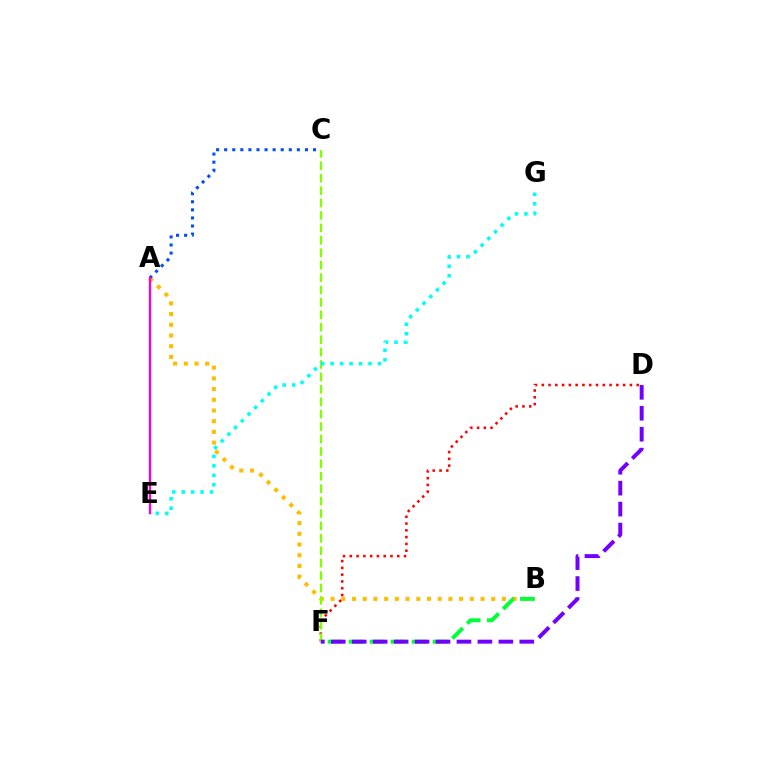{('A', 'B'): [{'color': '#ffbd00', 'line_style': 'dotted', 'thickness': 2.91}], ('D', 'F'): [{'color': '#ff0000', 'line_style': 'dotted', 'thickness': 1.84}, {'color': '#7200ff', 'line_style': 'dashed', 'thickness': 2.84}], ('C', 'F'): [{'color': '#84ff00', 'line_style': 'dashed', 'thickness': 1.69}], ('A', 'C'): [{'color': '#004bff', 'line_style': 'dotted', 'thickness': 2.19}], ('E', 'G'): [{'color': '#00fff6', 'line_style': 'dotted', 'thickness': 2.57}], ('A', 'E'): [{'color': '#ff00cf', 'line_style': 'solid', 'thickness': 1.69}], ('B', 'F'): [{'color': '#00ff39', 'line_style': 'dashed', 'thickness': 2.85}]}